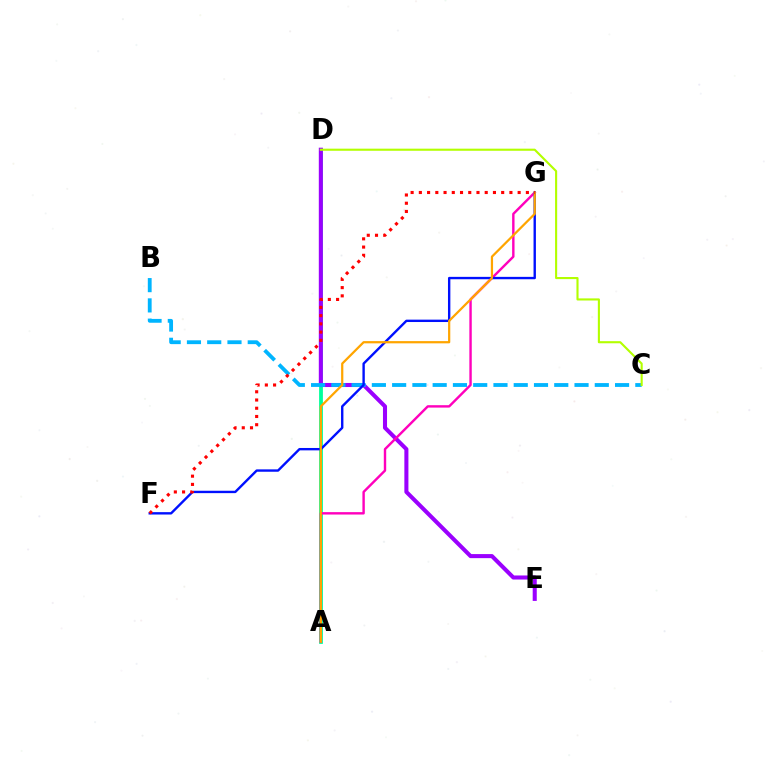{('A', 'D'): [{'color': '#08ff00', 'line_style': 'solid', 'thickness': 1.69}, {'color': '#00ff9d', 'line_style': 'solid', 'thickness': 2.7}], ('D', 'E'): [{'color': '#9b00ff', 'line_style': 'solid', 'thickness': 2.92}], ('B', 'C'): [{'color': '#00b5ff', 'line_style': 'dashed', 'thickness': 2.75}], ('A', 'G'): [{'color': '#ff00bd', 'line_style': 'solid', 'thickness': 1.73}, {'color': '#ffa500', 'line_style': 'solid', 'thickness': 1.61}], ('F', 'G'): [{'color': '#0010ff', 'line_style': 'solid', 'thickness': 1.72}, {'color': '#ff0000', 'line_style': 'dotted', 'thickness': 2.24}], ('C', 'D'): [{'color': '#b3ff00', 'line_style': 'solid', 'thickness': 1.52}]}